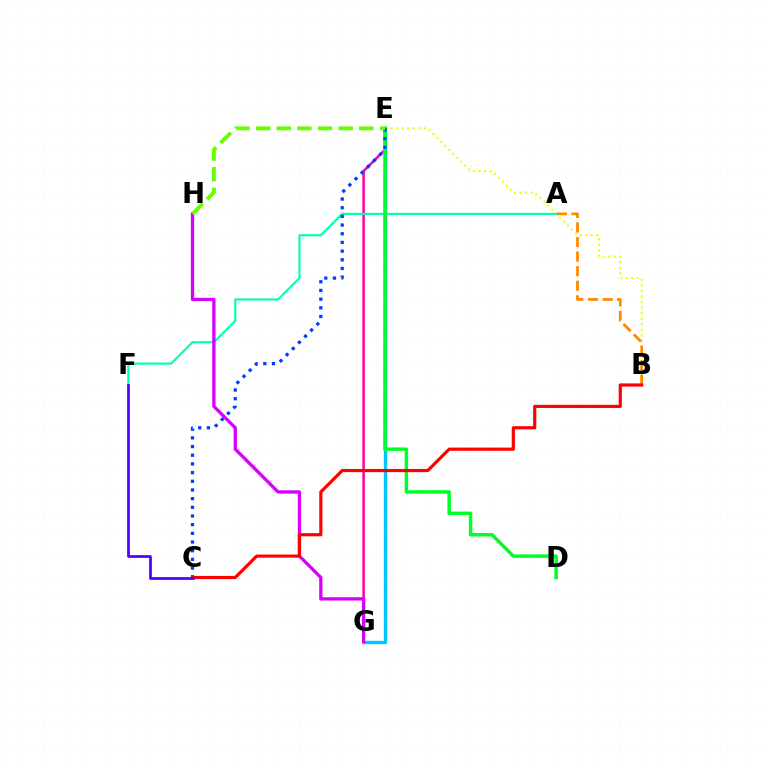{('E', 'G'): [{'color': '#ff00a0', 'line_style': 'solid', 'thickness': 1.81}, {'color': '#00c7ff', 'line_style': 'solid', 'thickness': 2.44}], ('B', 'E'): [{'color': '#eeff00', 'line_style': 'dotted', 'thickness': 1.51}], ('A', 'F'): [{'color': '#00ffaf', 'line_style': 'solid', 'thickness': 1.54}], ('A', 'B'): [{'color': '#ff8800', 'line_style': 'dashed', 'thickness': 1.98}], ('D', 'E'): [{'color': '#00ff27', 'line_style': 'solid', 'thickness': 2.5}], ('C', 'E'): [{'color': '#003fff', 'line_style': 'dotted', 'thickness': 2.36}], ('G', 'H'): [{'color': '#d600ff', 'line_style': 'solid', 'thickness': 2.36}], ('B', 'C'): [{'color': '#ff0000', 'line_style': 'solid', 'thickness': 2.28}], ('E', 'H'): [{'color': '#66ff00', 'line_style': 'dashed', 'thickness': 2.81}], ('C', 'F'): [{'color': '#4f00ff', 'line_style': 'solid', 'thickness': 1.97}]}